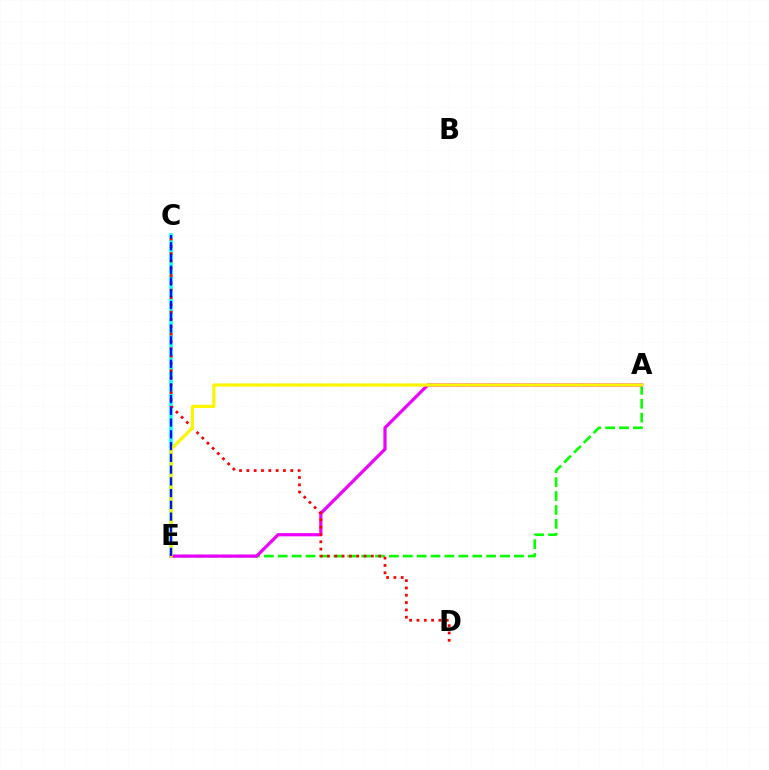{('A', 'E'): [{'color': '#08ff00', 'line_style': 'dashed', 'thickness': 1.89}, {'color': '#ee00ff', 'line_style': 'solid', 'thickness': 2.31}, {'color': '#fcf500', 'line_style': 'solid', 'thickness': 2.3}], ('C', 'E'): [{'color': '#00fff6', 'line_style': 'solid', 'thickness': 2.56}, {'color': '#0010ff', 'line_style': 'dashed', 'thickness': 1.6}], ('C', 'D'): [{'color': '#ff0000', 'line_style': 'dotted', 'thickness': 1.99}]}